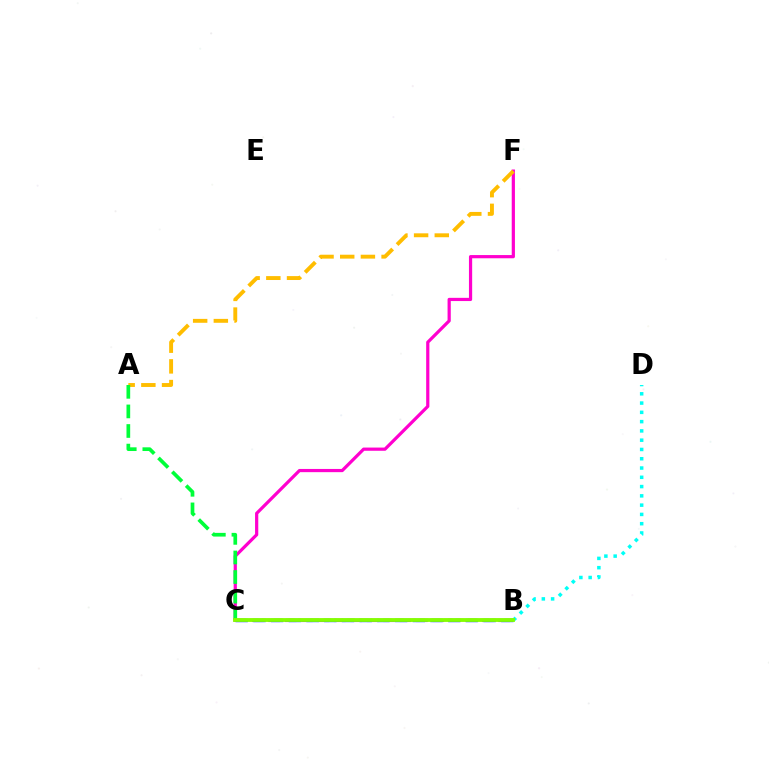{('B', 'C'): [{'color': '#ff0000', 'line_style': 'dashed', 'thickness': 1.65}, {'color': '#7200ff', 'line_style': 'dashed', 'thickness': 2.23}, {'color': '#004bff', 'line_style': 'dashed', 'thickness': 2.4}, {'color': '#84ff00', 'line_style': 'solid', 'thickness': 2.74}], ('C', 'F'): [{'color': '#ff00cf', 'line_style': 'solid', 'thickness': 2.31}], ('A', 'F'): [{'color': '#ffbd00', 'line_style': 'dashed', 'thickness': 2.81}], ('A', 'C'): [{'color': '#00ff39', 'line_style': 'dashed', 'thickness': 2.66}], ('B', 'D'): [{'color': '#00fff6', 'line_style': 'dotted', 'thickness': 2.52}]}